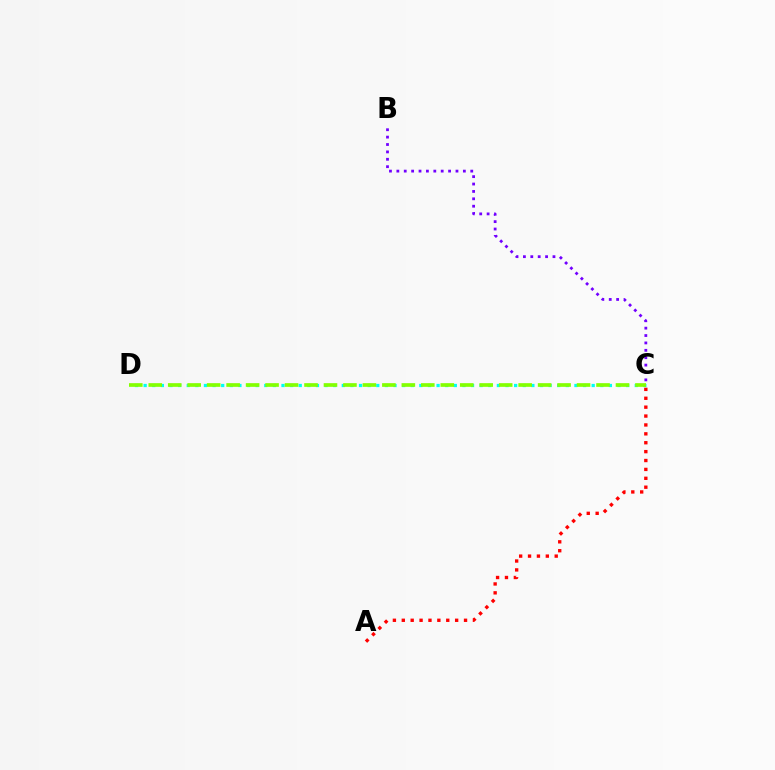{('B', 'C'): [{'color': '#7200ff', 'line_style': 'dotted', 'thickness': 2.01}], ('A', 'C'): [{'color': '#ff0000', 'line_style': 'dotted', 'thickness': 2.42}], ('C', 'D'): [{'color': '#00fff6', 'line_style': 'dotted', 'thickness': 2.34}, {'color': '#84ff00', 'line_style': 'dashed', 'thickness': 2.64}]}